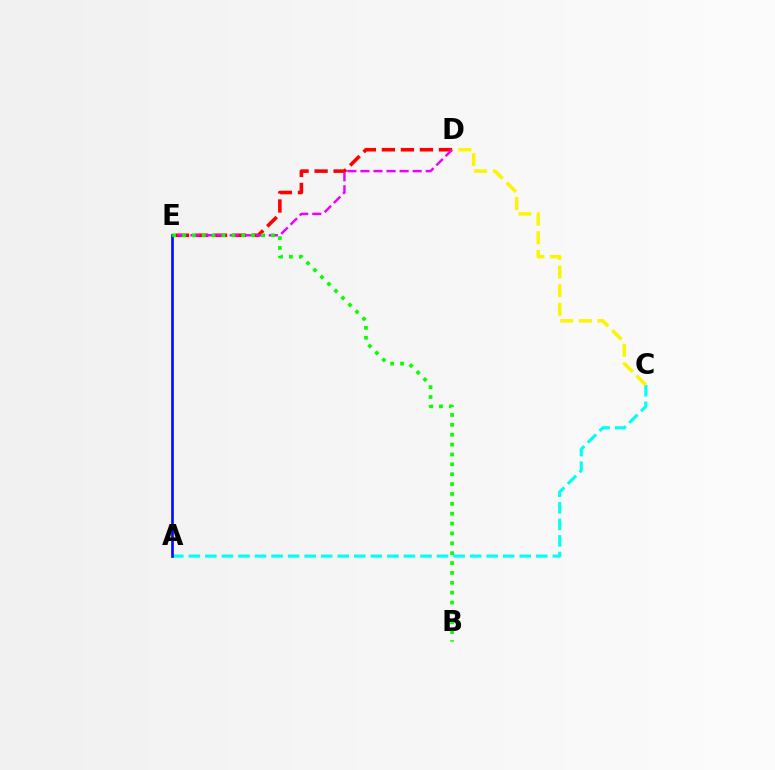{('A', 'C'): [{'color': '#00fff6', 'line_style': 'dashed', 'thickness': 2.25}], ('D', 'E'): [{'color': '#ff0000', 'line_style': 'dashed', 'thickness': 2.58}, {'color': '#ee00ff', 'line_style': 'dashed', 'thickness': 1.77}], ('A', 'E'): [{'color': '#0010ff', 'line_style': 'solid', 'thickness': 1.93}], ('C', 'D'): [{'color': '#fcf500', 'line_style': 'dashed', 'thickness': 2.53}], ('B', 'E'): [{'color': '#08ff00', 'line_style': 'dotted', 'thickness': 2.68}]}